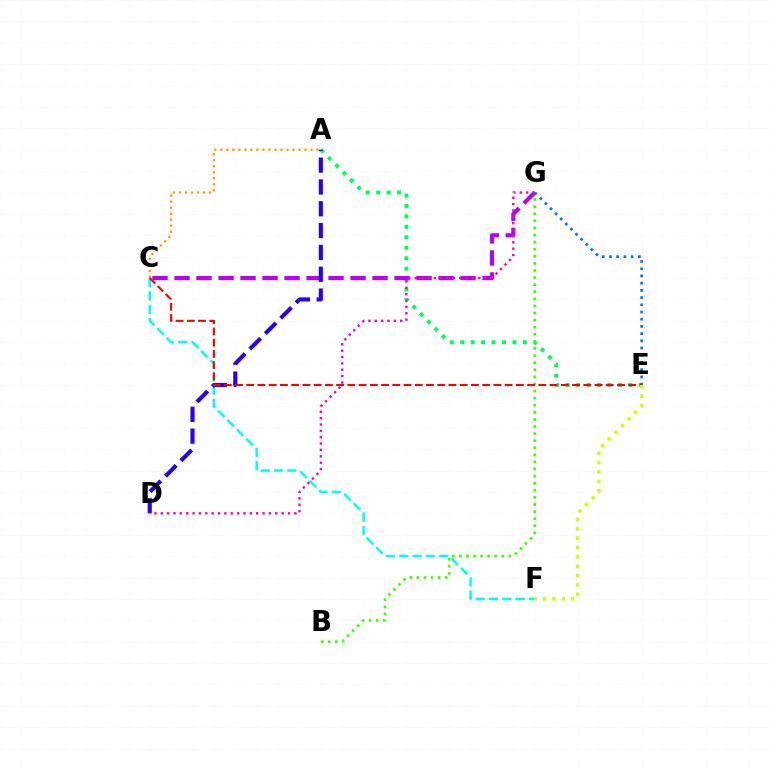{('C', 'F'): [{'color': '#00fff6', 'line_style': 'dashed', 'thickness': 1.81}], ('A', 'E'): [{'color': '#00ff5c', 'line_style': 'dotted', 'thickness': 2.84}], ('C', 'G'): [{'color': '#b900ff', 'line_style': 'dashed', 'thickness': 2.99}], ('A', 'D'): [{'color': '#2500ff', 'line_style': 'dashed', 'thickness': 2.97}], ('A', 'C'): [{'color': '#ff9400', 'line_style': 'dotted', 'thickness': 1.63}], ('B', 'G'): [{'color': '#3dff00', 'line_style': 'dotted', 'thickness': 1.93}], ('E', 'G'): [{'color': '#0074ff', 'line_style': 'dotted', 'thickness': 1.96}], ('C', 'E'): [{'color': '#ff0000', 'line_style': 'dashed', 'thickness': 1.53}], ('E', 'F'): [{'color': '#d1ff00', 'line_style': 'dotted', 'thickness': 2.54}], ('D', 'G'): [{'color': '#ff00ac', 'line_style': 'dotted', 'thickness': 1.73}]}